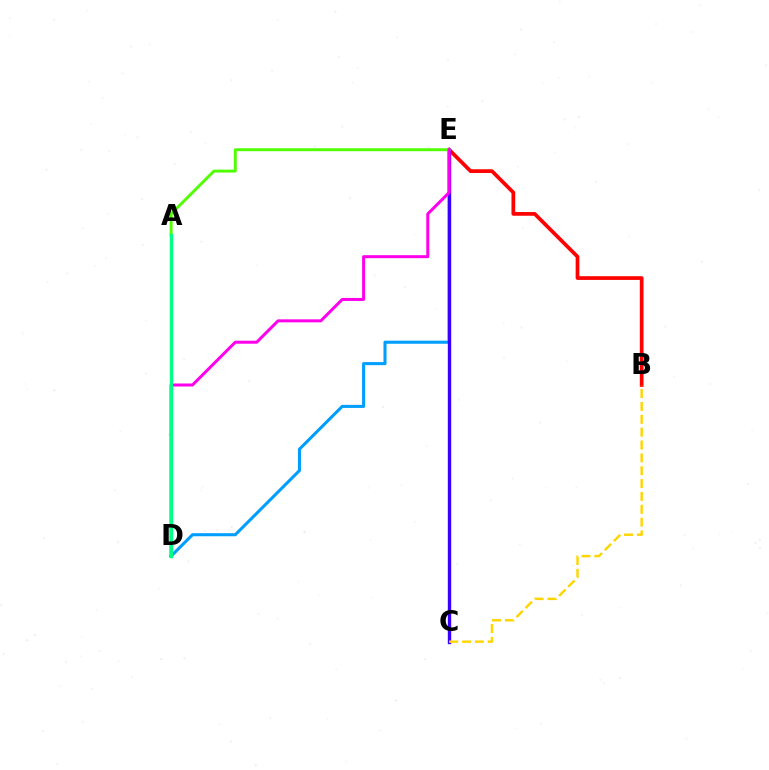{('B', 'E'): [{'color': '#ff0000', 'line_style': 'solid', 'thickness': 2.68}], ('D', 'E'): [{'color': '#009eff', 'line_style': 'solid', 'thickness': 2.21}, {'color': '#ff00ed', 'line_style': 'solid', 'thickness': 2.16}], ('C', 'E'): [{'color': '#3700ff', 'line_style': 'solid', 'thickness': 2.44}], ('A', 'E'): [{'color': '#4fff00', 'line_style': 'solid', 'thickness': 2.09}], ('B', 'C'): [{'color': '#ffd500', 'line_style': 'dashed', 'thickness': 1.75}], ('A', 'D'): [{'color': '#00ff86', 'line_style': 'solid', 'thickness': 2.46}]}